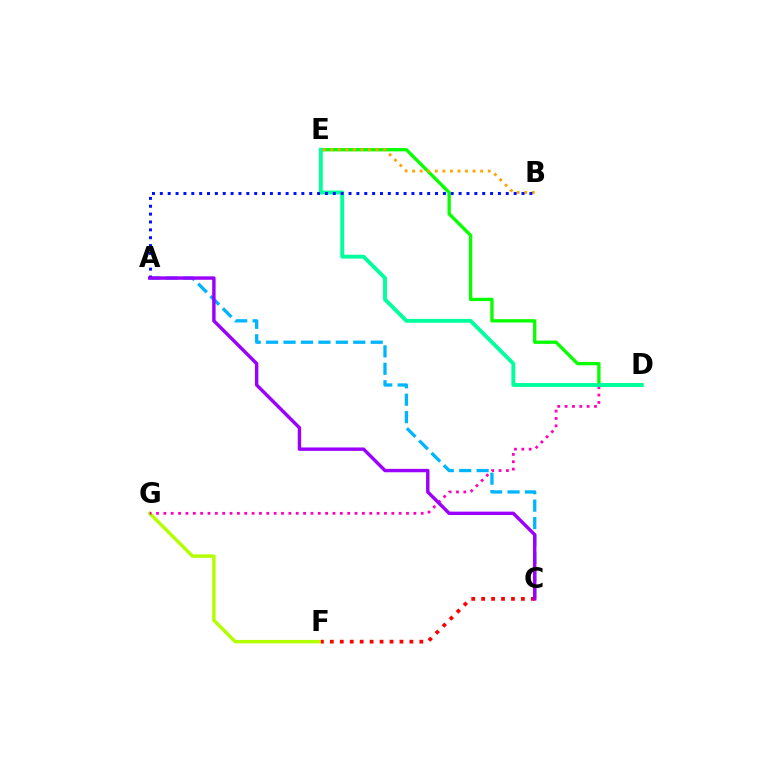{('F', 'G'): [{'color': '#b3ff00', 'line_style': 'solid', 'thickness': 2.48}], ('D', 'G'): [{'color': '#ff00bd', 'line_style': 'dotted', 'thickness': 2.0}], ('A', 'C'): [{'color': '#00b5ff', 'line_style': 'dashed', 'thickness': 2.37}, {'color': '#9b00ff', 'line_style': 'solid', 'thickness': 2.45}], ('C', 'F'): [{'color': '#ff0000', 'line_style': 'dotted', 'thickness': 2.7}], ('D', 'E'): [{'color': '#08ff00', 'line_style': 'solid', 'thickness': 2.39}, {'color': '#00ff9d', 'line_style': 'solid', 'thickness': 2.79}], ('B', 'E'): [{'color': '#ffa500', 'line_style': 'dotted', 'thickness': 2.05}], ('A', 'B'): [{'color': '#0010ff', 'line_style': 'dotted', 'thickness': 2.14}]}